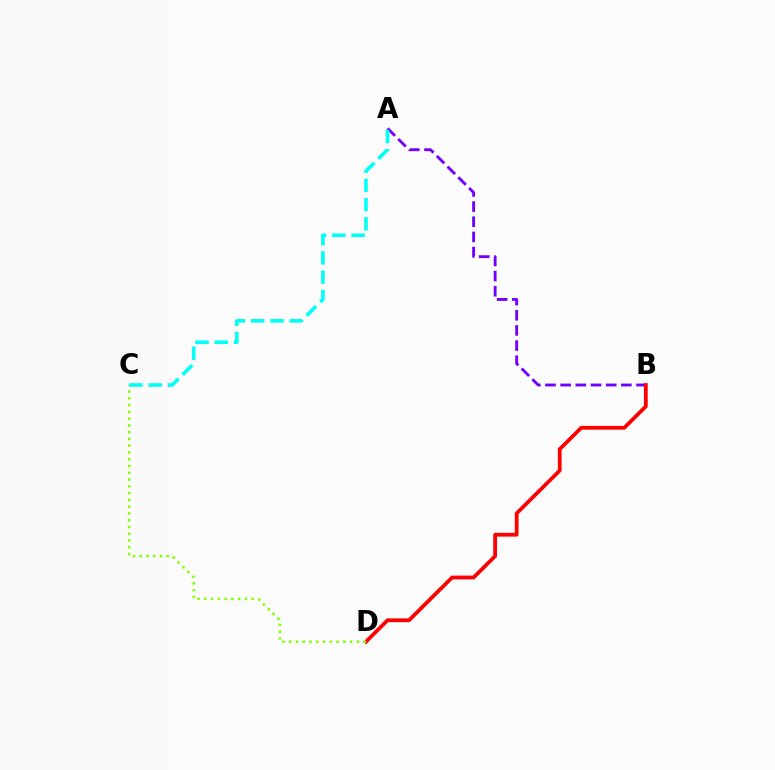{('A', 'B'): [{'color': '#7200ff', 'line_style': 'dashed', 'thickness': 2.06}], ('B', 'D'): [{'color': '#ff0000', 'line_style': 'solid', 'thickness': 2.71}], ('C', 'D'): [{'color': '#84ff00', 'line_style': 'dotted', 'thickness': 1.84}], ('A', 'C'): [{'color': '#00fff6', 'line_style': 'dashed', 'thickness': 2.62}]}